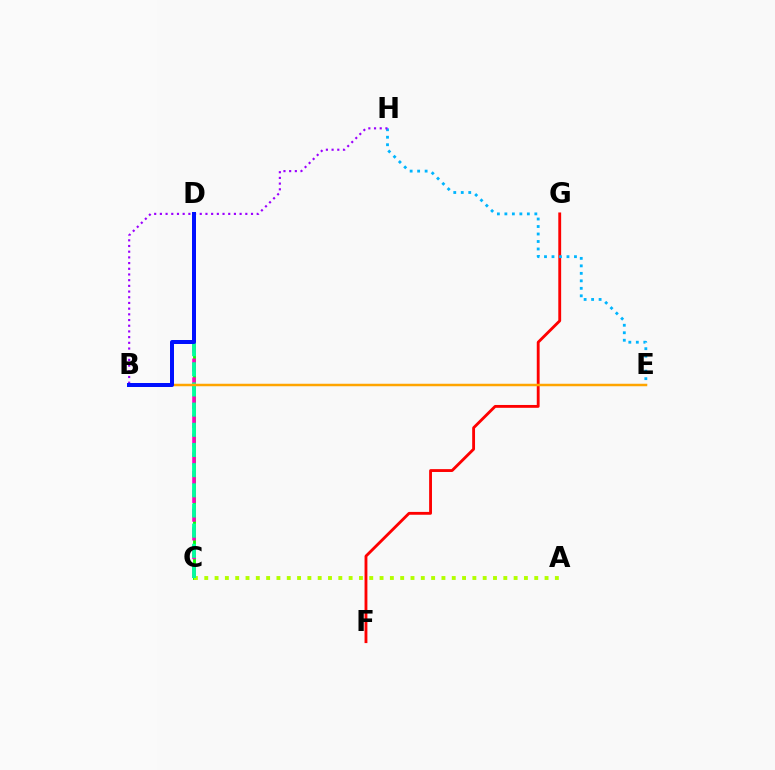{('C', 'D'): [{'color': '#08ff00', 'line_style': 'solid', 'thickness': 2.06}, {'color': '#ff00bd', 'line_style': 'dashed', 'thickness': 2.55}, {'color': '#00ff9d', 'line_style': 'dashed', 'thickness': 2.74}], ('A', 'C'): [{'color': '#b3ff00', 'line_style': 'dotted', 'thickness': 2.8}], ('F', 'G'): [{'color': '#ff0000', 'line_style': 'solid', 'thickness': 2.05}], ('E', 'H'): [{'color': '#00b5ff', 'line_style': 'dotted', 'thickness': 2.04}], ('B', 'E'): [{'color': '#ffa500', 'line_style': 'solid', 'thickness': 1.79}], ('B', 'H'): [{'color': '#9b00ff', 'line_style': 'dotted', 'thickness': 1.55}], ('B', 'D'): [{'color': '#0010ff', 'line_style': 'solid', 'thickness': 2.88}]}